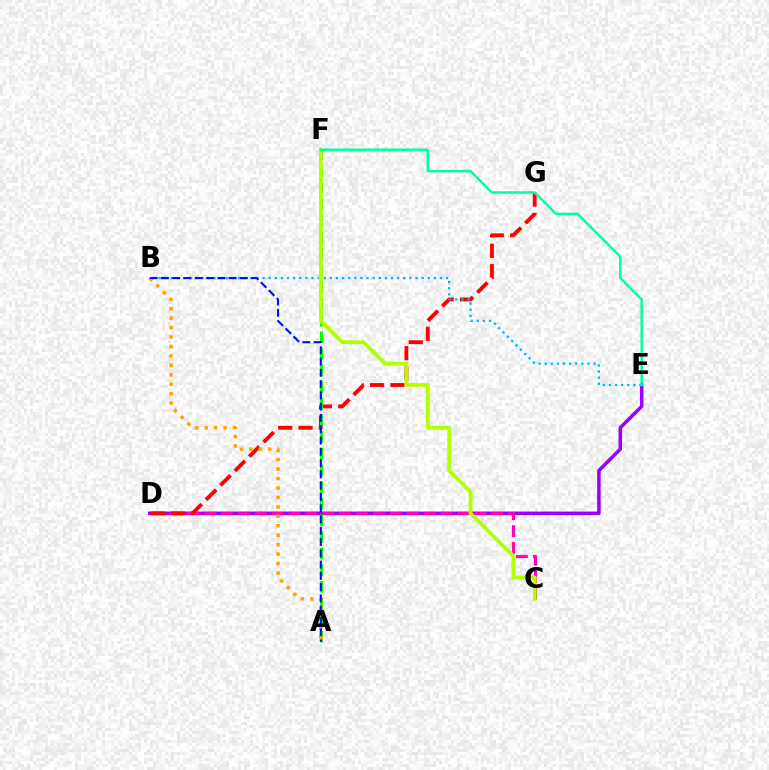{('D', 'E'): [{'color': '#9b00ff', 'line_style': 'solid', 'thickness': 2.53}], ('C', 'D'): [{'color': '#ff00bd', 'line_style': 'dashed', 'thickness': 2.3}], ('D', 'G'): [{'color': '#ff0000', 'line_style': 'dashed', 'thickness': 2.77}], ('A', 'F'): [{'color': '#08ff00', 'line_style': 'dashed', 'thickness': 2.26}], ('B', 'E'): [{'color': '#00b5ff', 'line_style': 'dotted', 'thickness': 1.66}], ('A', 'B'): [{'color': '#ffa500', 'line_style': 'dotted', 'thickness': 2.56}, {'color': '#0010ff', 'line_style': 'dashed', 'thickness': 1.53}], ('C', 'F'): [{'color': '#b3ff00', 'line_style': 'solid', 'thickness': 2.72}], ('E', 'F'): [{'color': '#00ff9d', 'line_style': 'solid', 'thickness': 1.76}]}